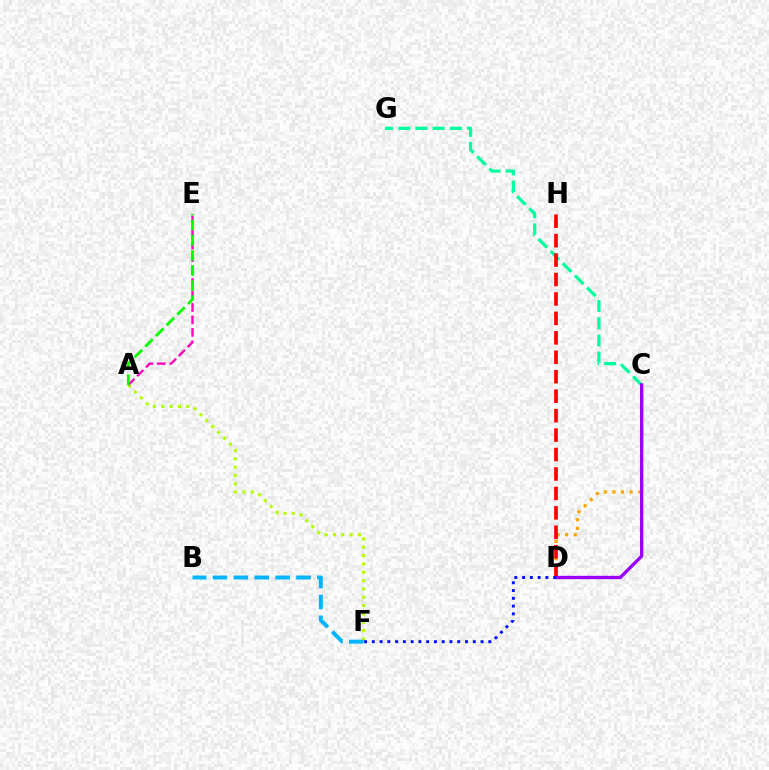{('C', 'G'): [{'color': '#00ff9d', 'line_style': 'dashed', 'thickness': 2.34}], ('C', 'D'): [{'color': '#ffa500', 'line_style': 'dotted', 'thickness': 2.34}, {'color': '#9b00ff', 'line_style': 'solid', 'thickness': 2.4}], ('A', 'F'): [{'color': '#b3ff00', 'line_style': 'dotted', 'thickness': 2.26}], ('D', 'H'): [{'color': '#ff0000', 'line_style': 'dashed', 'thickness': 2.64}], ('A', 'E'): [{'color': '#ff00bd', 'line_style': 'dashed', 'thickness': 1.7}, {'color': '#08ff00', 'line_style': 'dashed', 'thickness': 2.05}], ('B', 'F'): [{'color': '#00b5ff', 'line_style': 'dashed', 'thickness': 2.84}], ('D', 'F'): [{'color': '#0010ff', 'line_style': 'dotted', 'thickness': 2.11}]}